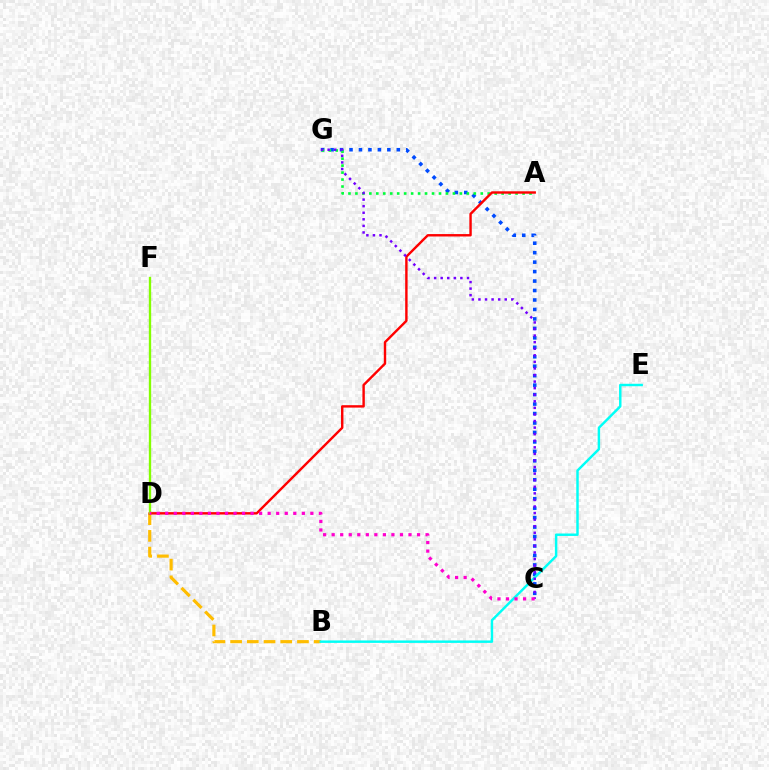{('C', 'G'): [{'color': '#004bff', 'line_style': 'dotted', 'thickness': 2.57}, {'color': '#7200ff', 'line_style': 'dotted', 'thickness': 1.79}], ('A', 'G'): [{'color': '#00ff39', 'line_style': 'dotted', 'thickness': 1.89}], ('B', 'D'): [{'color': '#ffbd00', 'line_style': 'dashed', 'thickness': 2.27}], ('B', 'E'): [{'color': '#00fff6', 'line_style': 'solid', 'thickness': 1.76}], ('A', 'D'): [{'color': '#ff0000', 'line_style': 'solid', 'thickness': 1.74}], ('D', 'F'): [{'color': '#84ff00', 'line_style': 'solid', 'thickness': 1.69}], ('C', 'D'): [{'color': '#ff00cf', 'line_style': 'dotted', 'thickness': 2.32}]}